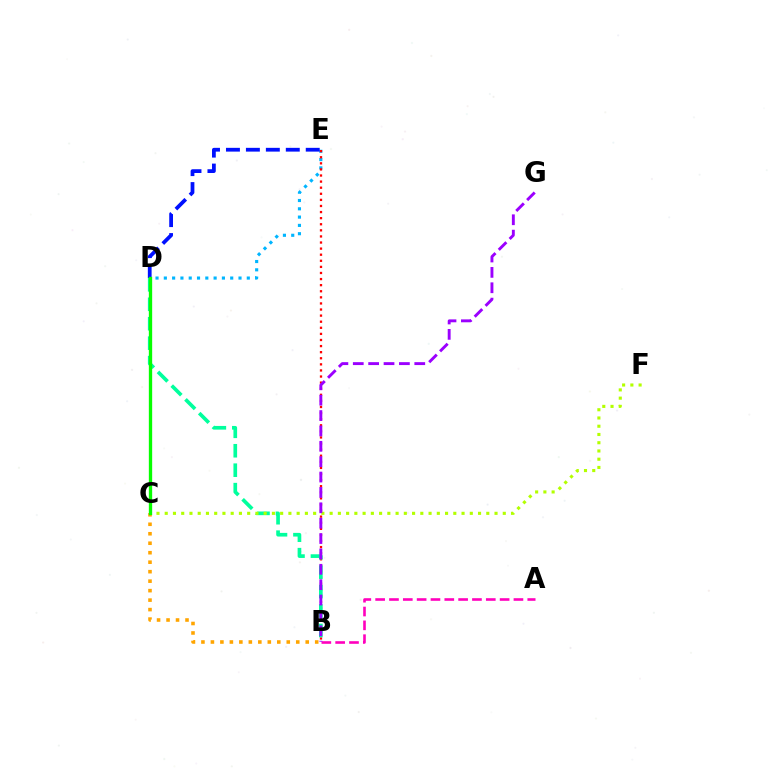{('D', 'E'): [{'color': '#00b5ff', 'line_style': 'dotted', 'thickness': 2.25}, {'color': '#0010ff', 'line_style': 'dashed', 'thickness': 2.71}], ('A', 'B'): [{'color': '#ff00bd', 'line_style': 'dashed', 'thickness': 1.88}], ('B', 'E'): [{'color': '#ff0000', 'line_style': 'dotted', 'thickness': 1.66}], ('B', 'C'): [{'color': '#ffa500', 'line_style': 'dotted', 'thickness': 2.58}], ('B', 'D'): [{'color': '#00ff9d', 'line_style': 'dashed', 'thickness': 2.64}], ('C', 'F'): [{'color': '#b3ff00', 'line_style': 'dotted', 'thickness': 2.24}], ('C', 'D'): [{'color': '#08ff00', 'line_style': 'solid', 'thickness': 2.4}], ('B', 'G'): [{'color': '#9b00ff', 'line_style': 'dashed', 'thickness': 2.09}]}